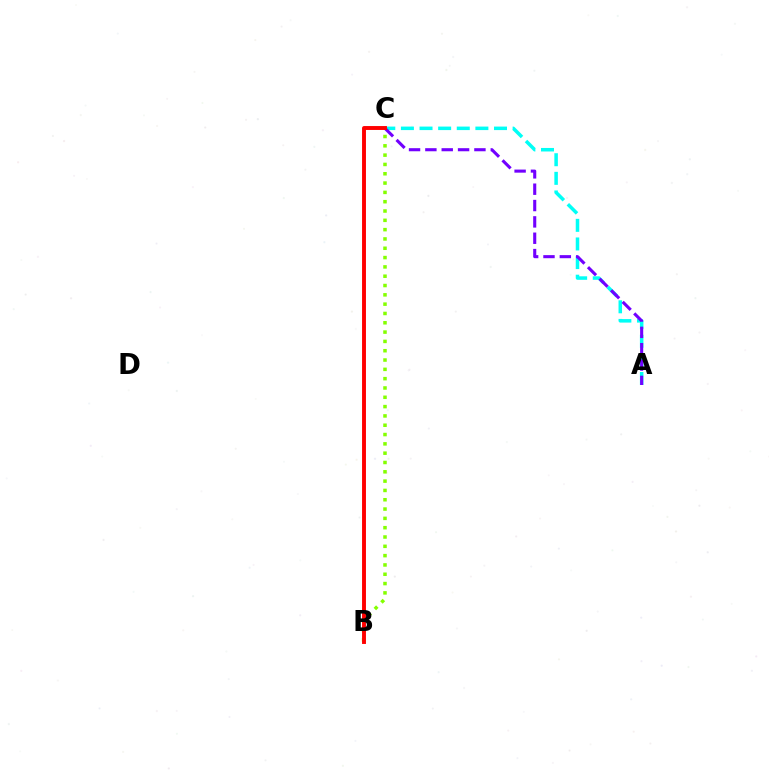{('A', 'C'): [{'color': '#00fff6', 'line_style': 'dashed', 'thickness': 2.53}, {'color': '#7200ff', 'line_style': 'dashed', 'thickness': 2.22}], ('B', 'C'): [{'color': '#84ff00', 'line_style': 'dotted', 'thickness': 2.53}, {'color': '#ff0000', 'line_style': 'solid', 'thickness': 2.81}]}